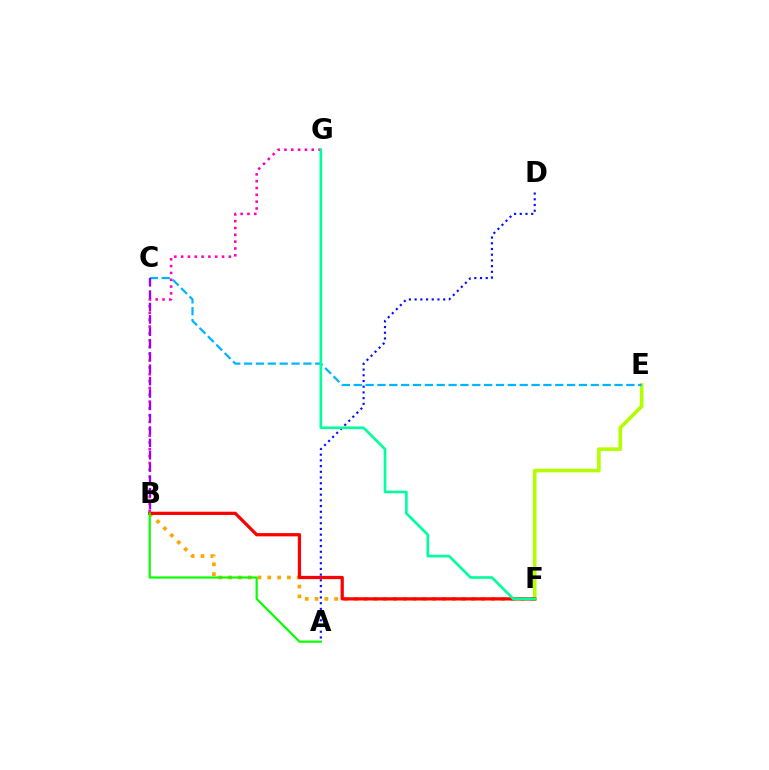{('E', 'F'): [{'color': '#b3ff00', 'line_style': 'solid', 'thickness': 2.61}], ('B', 'F'): [{'color': '#ffa500', 'line_style': 'dotted', 'thickness': 2.66}, {'color': '#ff0000', 'line_style': 'solid', 'thickness': 2.34}], ('A', 'D'): [{'color': '#0010ff', 'line_style': 'dotted', 'thickness': 1.55}], ('C', 'E'): [{'color': '#00b5ff', 'line_style': 'dashed', 'thickness': 1.61}], ('B', 'G'): [{'color': '#ff00bd', 'line_style': 'dotted', 'thickness': 1.85}], ('F', 'G'): [{'color': '#00ff9d', 'line_style': 'solid', 'thickness': 1.92}], ('A', 'B'): [{'color': '#08ff00', 'line_style': 'solid', 'thickness': 1.58}], ('B', 'C'): [{'color': '#9b00ff', 'line_style': 'dashed', 'thickness': 1.68}]}